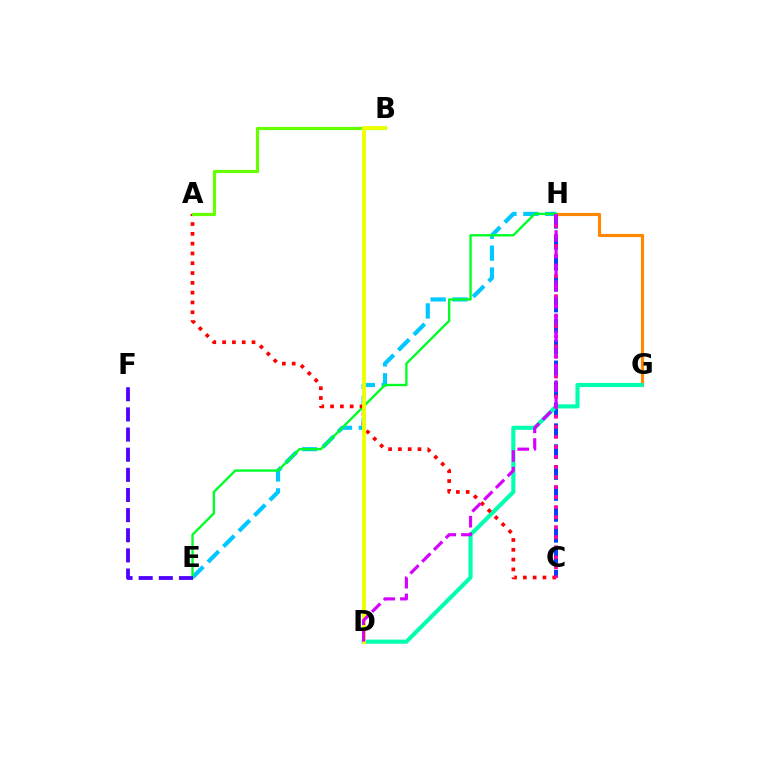{('G', 'H'): [{'color': '#ff8800', 'line_style': 'solid', 'thickness': 2.25}], ('E', 'H'): [{'color': '#00c7ff', 'line_style': 'dashed', 'thickness': 2.97}, {'color': '#00ff27', 'line_style': 'solid', 'thickness': 1.69}], ('C', 'H'): [{'color': '#003fff', 'line_style': 'dashed', 'thickness': 2.84}, {'color': '#ff00a0', 'line_style': 'dotted', 'thickness': 2.73}], ('D', 'G'): [{'color': '#00ffaf', 'line_style': 'solid', 'thickness': 2.96}], ('A', 'C'): [{'color': '#ff0000', 'line_style': 'dotted', 'thickness': 2.66}], ('A', 'B'): [{'color': '#66ff00', 'line_style': 'solid', 'thickness': 2.3}], ('B', 'D'): [{'color': '#eeff00', 'line_style': 'solid', 'thickness': 2.79}], ('D', 'H'): [{'color': '#d600ff', 'line_style': 'dashed', 'thickness': 2.27}], ('E', 'F'): [{'color': '#4f00ff', 'line_style': 'dashed', 'thickness': 2.74}]}